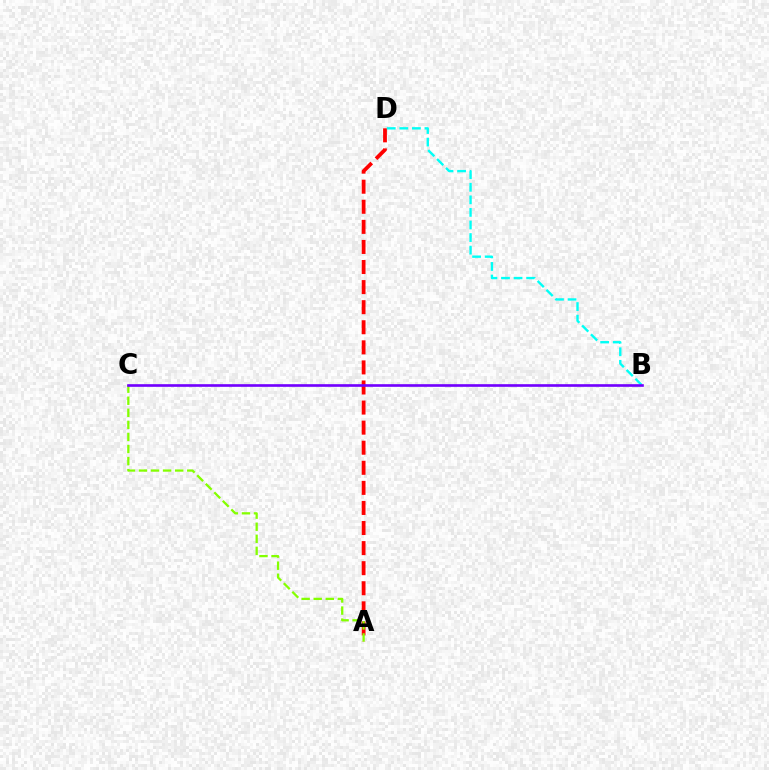{('A', 'D'): [{'color': '#ff0000', 'line_style': 'dashed', 'thickness': 2.73}], ('A', 'C'): [{'color': '#84ff00', 'line_style': 'dashed', 'thickness': 1.64}], ('B', 'D'): [{'color': '#00fff6', 'line_style': 'dashed', 'thickness': 1.71}], ('B', 'C'): [{'color': '#7200ff', 'line_style': 'solid', 'thickness': 1.91}]}